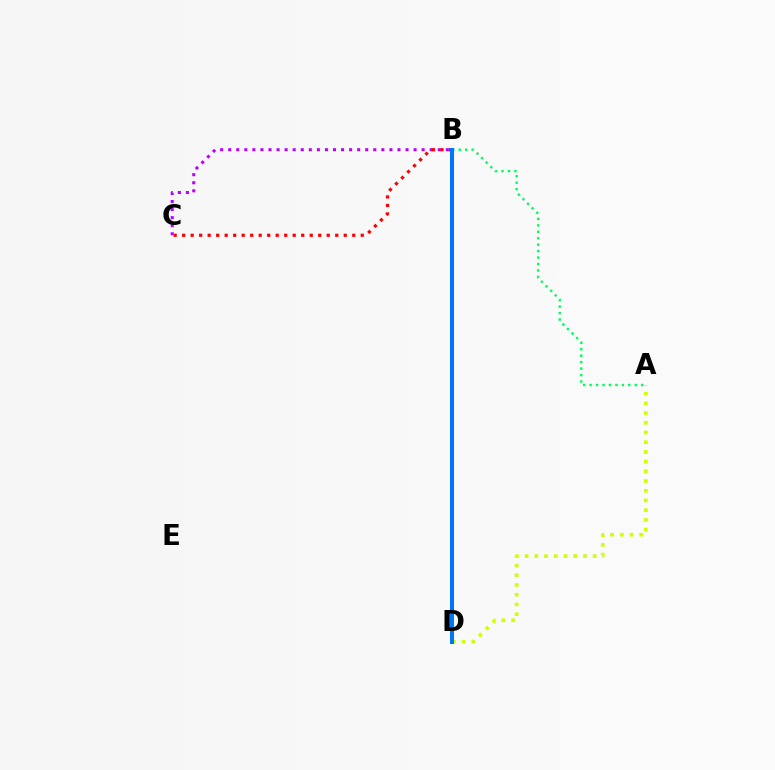{('B', 'C'): [{'color': '#b900ff', 'line_style': 'dotted', 'thickness': 2.19}, {'color': '#ff0000', 'line_style': 'dotted', 'thickness': 2.31}], ('A', 'D'): [{'color': '#d1ff00', 'line_style': 'dotted', 'thickness': 2.64}], ('A', 'B'): [{'color': '#00ff5c', 'line_style': 'dotted', 'thickness': 1.75}], ('B', 'D'): [{'color': '#0074ff', 'line_style': 'solid', 'thickness': 2.89}]}